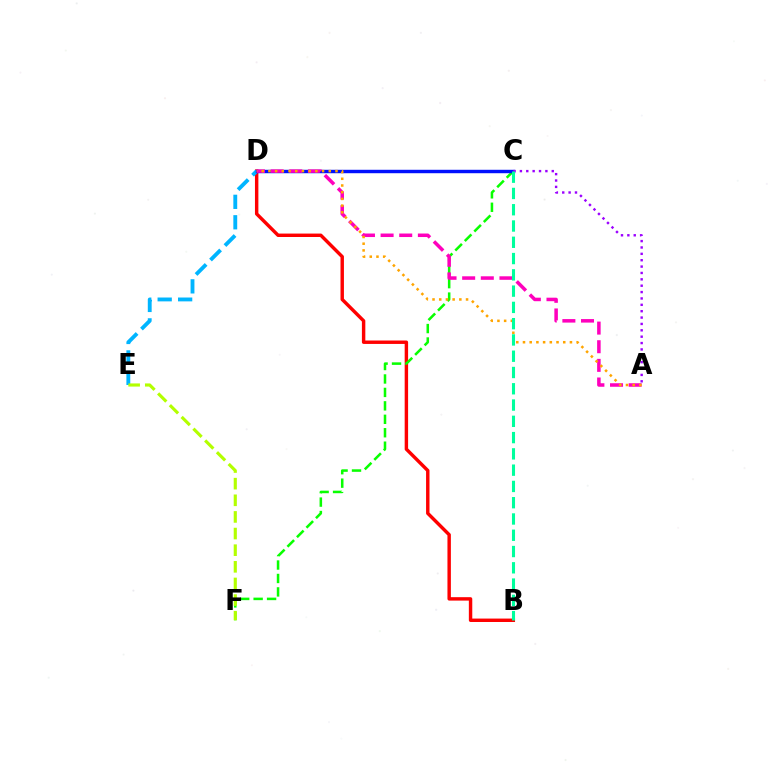{('B', 'D'): [{'color': '#ff0000', 'line_style': 'solid', 'thickness': 2.47}], ('D', 'E'): [{'color': '#00b5ff', 'line_style': 'dashed', 'thickness': 2.78}], ('C', 'F'): [{'color': '#08ff00', 'line_style': 'dashed', 'thickness': 1.83}], ('C', 'D'): [{'color': '#0010ff', 'line_style': 'solid', 'thickness': 2.47}], ('A', 'D'): [{'color': '#ff00bd', 'line_style': 'dashed', 'thickness': 2.53}, {'color': '#ffa500', 'line_style': 'dotted', 'thickness': 1.82}], ('A', 'C'): [{'color': '#9b00ff', 'line_style': 'dotted', 'thickness': 1.73}], ('B', 'C'): [{'color': '#00ff9d', 'line_style': 'dashed', 'thickness': 2.21}], ('E', 'F'): [{'color': '#b3ff00', 'line_style': 'dashed', 'thickness': 2.26}]}